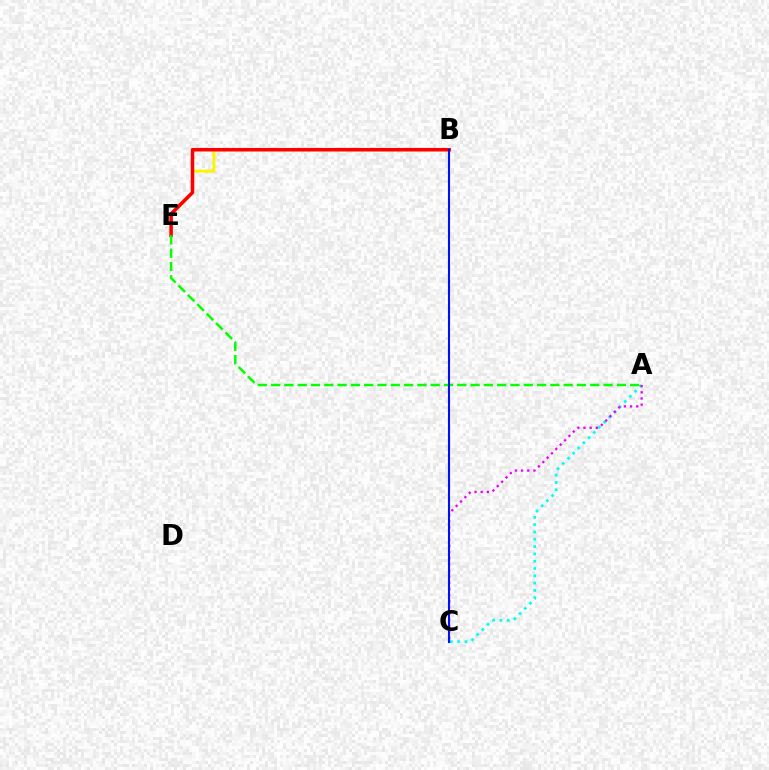{('A', 'C'): [{'color': '#00fff6', 'line_style': 'dotted', 'thickness': 1.98}, {'color': '#ee00ff', 'line_style': 'dotted', 'thickness': 1.67}], ('B', 'E'): [{'color': '#fcf500', 'line_style': 'solid', 'thickness': 2.11}, {'color': '#ff0000', 'line_style': 'solid', 'thickness': 2.54}], ('A', 'E'): [{'color': '#08ff00', 'line_style': 'dashed', 'thickness': 1.81}], ('B', 'C'): [{'color': '#0010ff', 'line_style': 'solid', 'thickness': 1.5}]}